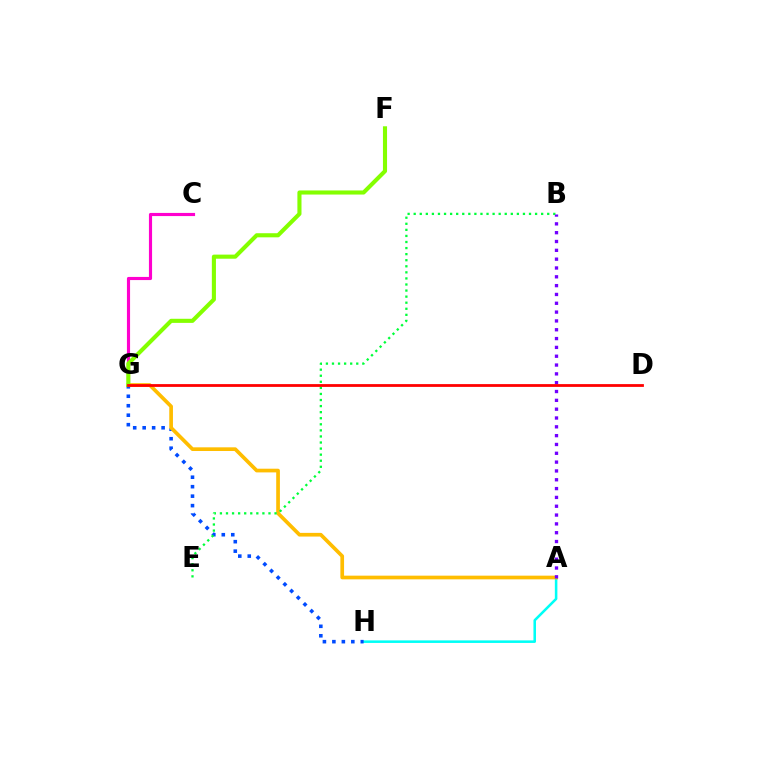{('A', 'H'): [{'color': '#00fff6', 'line_style': 'solid', 'thickness': 1.84}], ('C', 'G'): [{'color': '#ff00cf', 'line_style': 'solid', 'thickness': 2.26}], ('G', 'H'): [{'color': '#004bff', 'line_style': 'dotted', 'thickness': 2.57}], ('A', 'G'): [{'color': '#ffbd00', 'line_style': 'solid', 'thickness': 2.65}], ('F', 'G'): [{'color': '#84ff00', 'line_style': 'solid', 'thickness': 2.95}], ('B', 'E'): [{'color': '#00ff39', 'line_style': 'dotted', 'thickness': 1.65}], ('A', 'B'): [{'color': '#7200ff', 'line_style': 'dotted', 'thickness': 2.4}], ('D', 'G'): [{'color': '#ff0000', 'line_style': 'solid', 'thickness': 2.01}]}